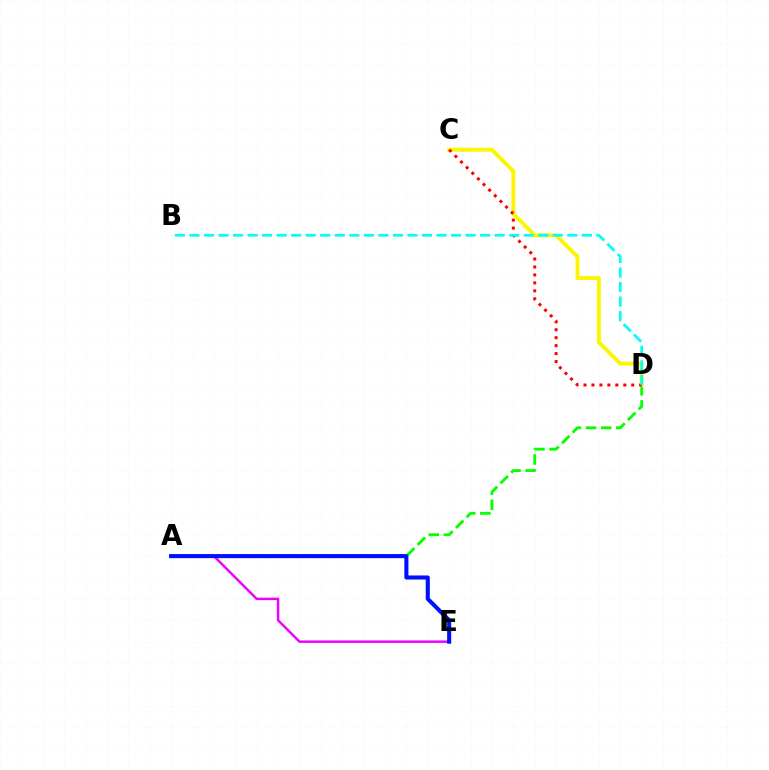{('A', 'D'): [{'color': '#08ff00', 'line_style': 'dashed', 'thickness': 2.05}], ('C', 'D'): [{'color': '#fcf500', 'line_style': 'solid', 'thickness': 2.8}, {'color': '#ff0000', 'line_style': 'dotted', 'thickness': 2.16}], ('A', 'E'): [{'color': '#ee00ff', 'line_style': 'solid', 'thickness': 1.77}, {'color': '#0010ff', 'line_style': 'solid', 'thickness': 2.94}], ('B', 'D'): [{'color': '#00fff6', 'line_style': 'dashed', 'thickness': 1.97}]}